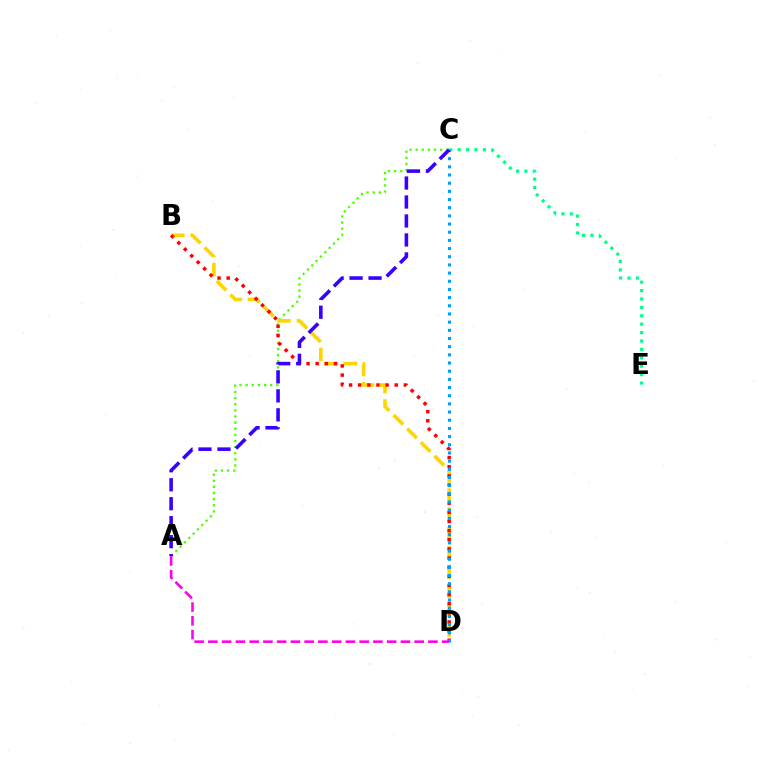{('A', 'C'): [{'color': '#4fff00', 'line_style': 'dotted', 'thickness': 1.66}, {'color': '#3700ff', 'line_style': 'dashed', 'thickness': 2.58}], ('C', 'E'): [{'color': '#00ff86', 'line_style': 'dotted', 'thickness': 2.28}], ('B', 'D'): [{'color': '#ffd500', 'line_style': 'dashed', 'thickness': 2.62}, {'color': '#ff0000', 'line_style': 'dotted', 'thickness': 2.48}], ('C', 'D'): [{'color': '#009eff', 'line_style': 'dotted', 'thickness': 2.22}], ('A', 'D'): [{'color': '#ff00ed', 'line_style': 'dashed', 'thickness': 1.87}]}